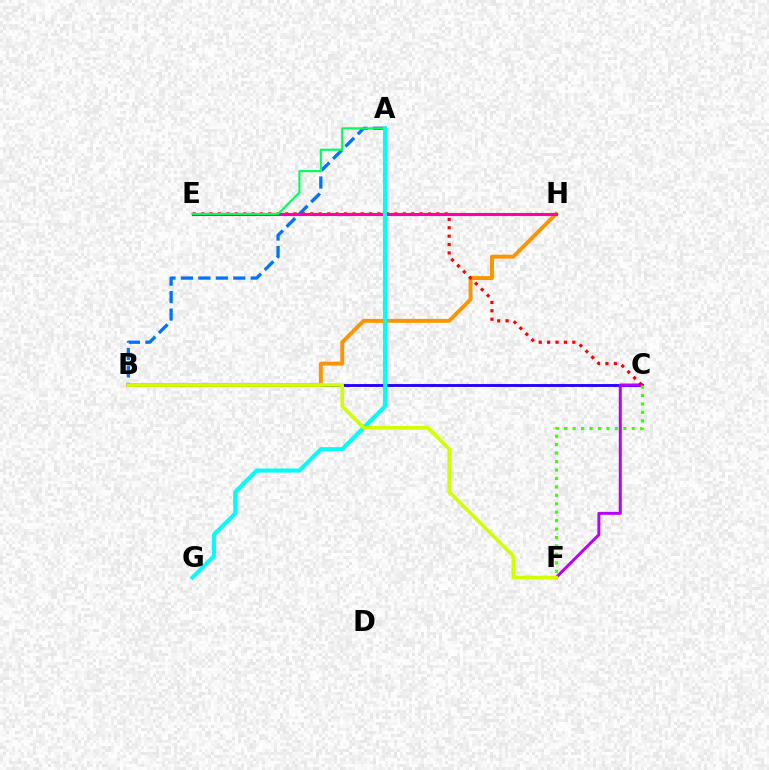{('B', 'C'): [{'color': '#2500ff', 'line_style': 'solid', 'thickness': 2.06}], ('B', 'H'): [{'color': '#ff9400', 'line_style': 'solid', 'thickness': 2.82}], ('C', 'F'): [{'color': '#b900ff', 'line_style': 'solid', 'thickness': 2.15}, {'color': '#3dff00', 'line_style': 'dotted', 'thickness': 2.29}], ('A', 'B'): [{'color': '#0074ff', 'line_style': 'dashed', 'thickness': 2.37}], ('C', 'E'): [{'color': '#ff0000', 'line_style': 'dotted', 'thickness': 2.28}], ('E', 'H'): [{'color': '#ff00ac', 'line_style': 'solid', 'thickness': 2.22}], ('A', 'E'): [{'color': '#00ff5c', 'line_style': 'solid', 'thickness': 1.54}], ('A', 'G'): [{'color': '#00fff6', 'line_style': 'solid', 'thickness': 2.93}], ('B', 'F'): [{'color': '#d1ff00', 'line_style': 'solid', 'thickness': 2.57}]}